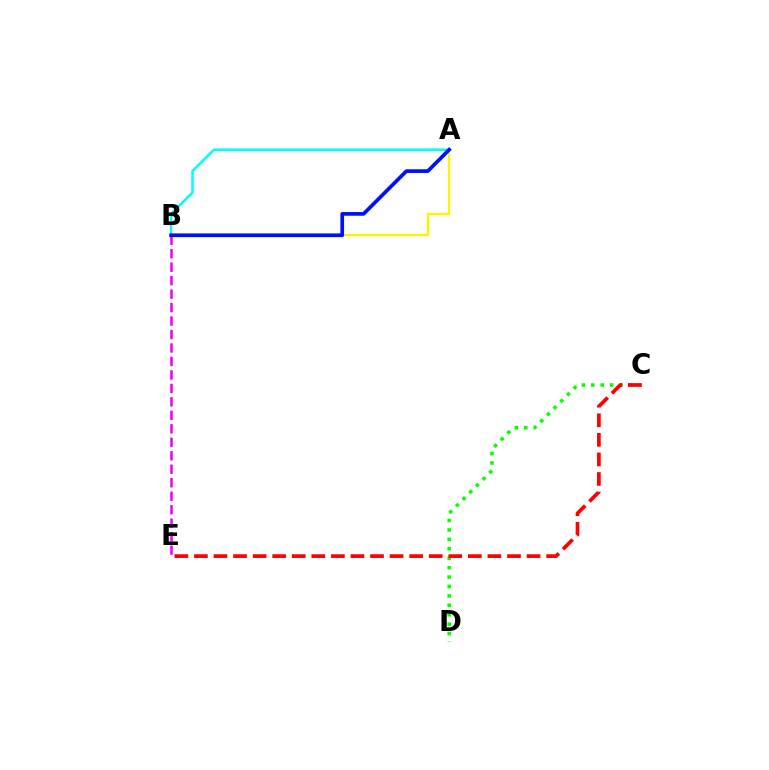{('A', 'B'): [{'color': '#fcf500', 'line_style': 'solid', 'thickness': 1.69}, {'color': '#00fff6', 'line_style': 'solid', 'thickness': 1.82}, {'color': '#0010ff', 'line_style': 'solid', 'thickness': 2.66}], ('B', 'E'): [{'color': '#ee00ff', 'line_style': 'dashed', 'thickness': 1.83}], ('C', 'D'): [{'color': '#08ff00', 'line_style': 'dotted', 'thickness': 2.56}], ('C', 'E'): [{'color': '#ff0000', 'line_style': 'dashed', 'thickness': 2.66}]}